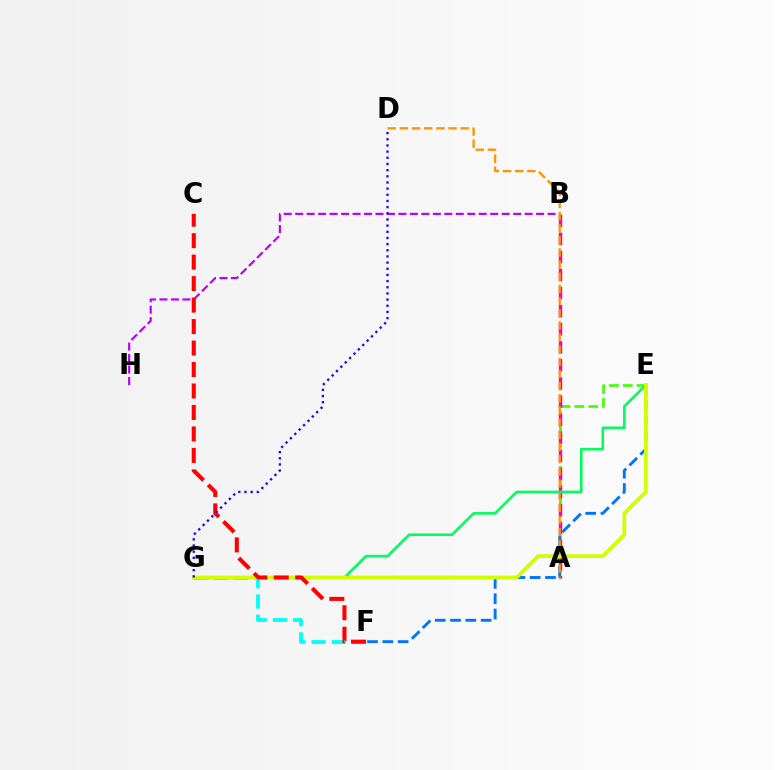{('A', 'E'): [{'color': '#3dff00', 'line_style': 'dashed', 'thickness': 1.89}], ('A', 'B'): [{'color': '#ff00ac', 'line_style': 'dashed', 'thickness': 2.46}], ('B', 'H'): [{'color': '#b900ff', 'line_style': 'dashed', 'thickness': 1.56}], ('E', 'F'): [{'color': '#0074ff', 'line_style': 'dashed', 'thickness': 2.08}], ('A', 'D'): [{'color': '#ff9400', 'line_style': 'dashed', 'thickness': 1.65}], ('F', 'G'): [{'color': '#00fff6', 'line_style': 'dashed', 'thickness': 2.74}], ('E', 'G'): [{'color': '#00ff5c', 'line_style': 'solid', 'thickness': 1.86}, {'color': '#d1ff00', 'line_style': 'solid', 'thickness': 2.7}], ('C', 'F'): [{'color': '#ff0000', 'line_style': 'dashed', 'thickness': 2.92}], ('D', 'G'): [{'color': '#2500ff', 'line_style': 'dotted', 'thickness': 1.68}]}